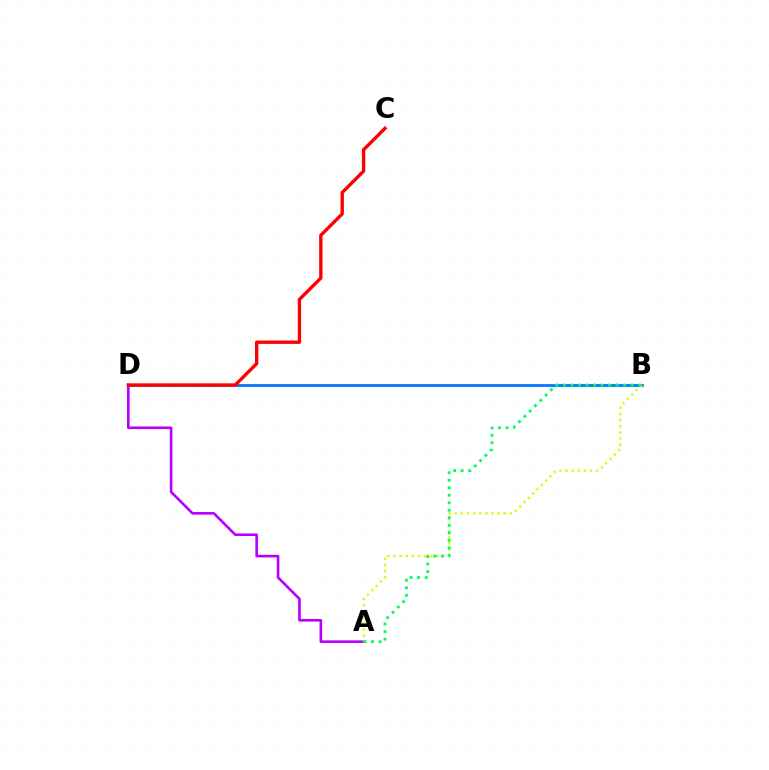{('B', 'D'): [{'color': '#0074ff', 'line_style': 'solid', 'thickness': 1.96}], ('A', 'D'): [{'color': '#b900ff', 'line_style': 'solid', 'thickness': 1.89}], ('C', 'D'): [{'color': '#ff0000', 'line_style': 'solid', 'thickness': 2.41}], ('A', 'B'): [{'color': '#d1ff00', 'line_style': 'dotted', 'thickness': 1.66}, {'color': '#00ff5c', 'line_style': 'dotted', 'thickness': 2.04}]}